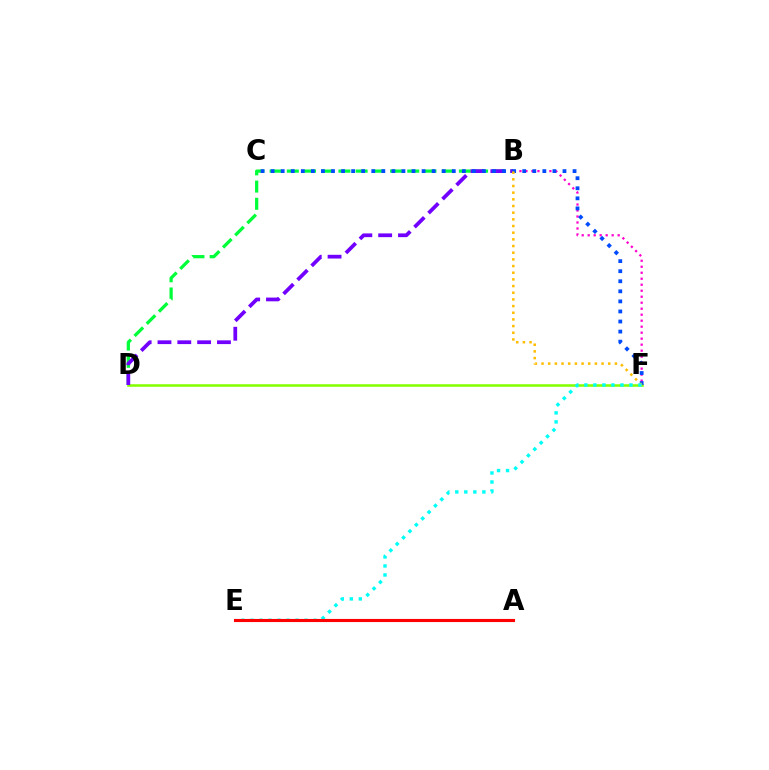{('B', 'F'): [{'color': '#ff00cf', 'line_style': 'dotted', 'thickness': 1.63}, {'color': '#ffbd00', 'line_style': 'dotted', 'thickness': 1.81}], ('B', 'D'): [{'color': '#00ff39', 'line_style': 'dashed', 'thickness': 2.34}, {'color': '#7200ff', 'line_style': 'dashed', 'thickness': 2.69}], ('D', 'F'): [{'color': '#84ff00', 'line_style': 'solid', 'thickness': 1.84}], ('C', 'F'): [{'color': '#004bff', 'line_style': 'dotted', 'thickness': 2.73}], ('E', 'F'): [{'color': '#00fff6', 'line_style': 'dotted', 'thickness': 2.45}], ('A', 'E'): [{'color': '#ff0000', 'line_style': 'solid', 'thickness': 2.24}]}